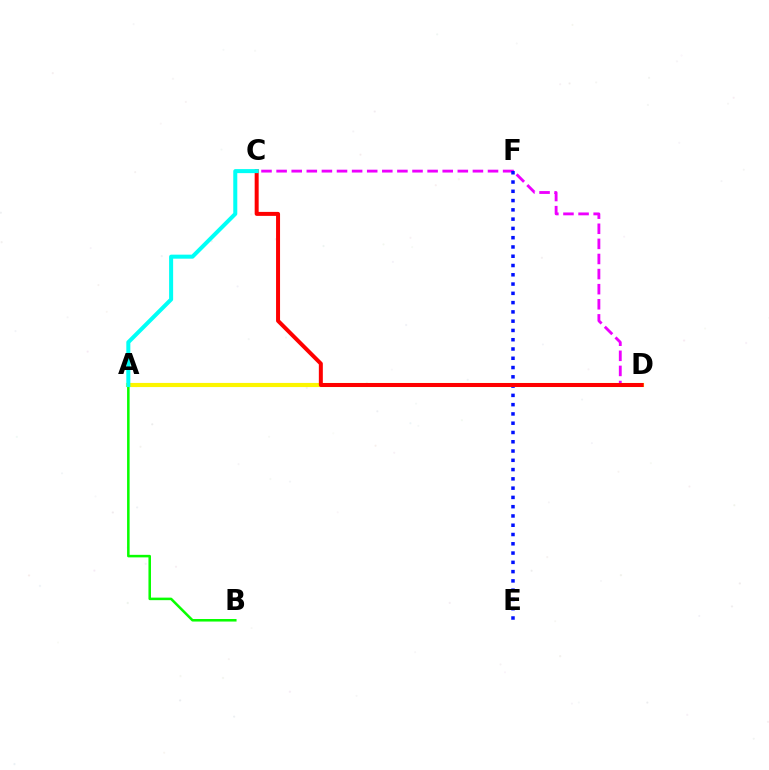{('A', 'B'): [{'color': '#08ff00', 'line_style': 'solid', 'thickness': 1.83}], ('A', 'D'): [{'color': '#fcf500', 'line_style': 'solid', 'thickness': 2.98}], ('C', 'D'): [{'color': '#ee00ff', 'line_style': 'dashed', 'thickness': 2.05}, {'color': '#ff0000', 'line_style': 'solid', 'thickness': 2.87}], ('E', 'F'): [{'color': '#0010ff', 'line_style': 'dotted', 'thickness': 2.52}], ('A', 'C'): [{'color': '#00fff6', 'line_style': 'solid', 'thickness': 2.9}]}